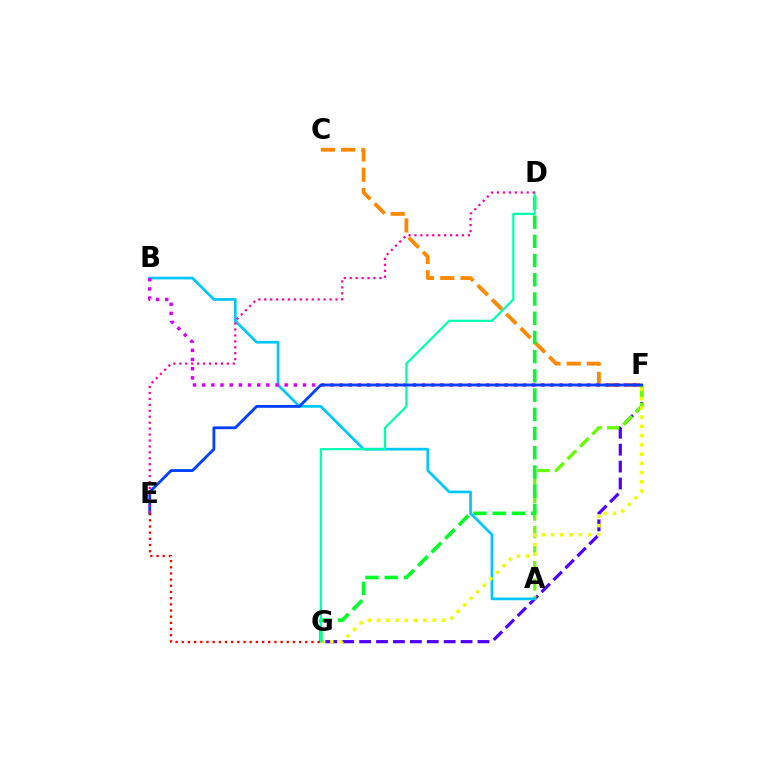{('F', 'G'): [{'color': '#4f00ff', 'line_style': 'dashed', 'thickness': 2.3}, {'color': '#eeff00', 'line_style': 'dotted', 'thickness': 2.51}], ('A', 'F'): [{'color': '#66ff00', 'line_style': 'dashed', 'thickness': 2.38}], ('A', 'B'): [{'color': '#00c7ff', 'line_style': 'solid', 'thickness': 1.95}], ('C', 'F'): [{'color': '#ff8800', 'line_style': 'dashed', 'thickness': 2.75}], ('B', 'F'): [{'color': '#d600ff', 'line_style': 'dotted', 'thickness': 2.49}], ('D', 'G'): [{'color': '#00ff27', 'line_style': 'dashed', 'thickness': 2.61}, {'color': '#00ffaf', 'line_style': 'solid', 'thickness': 1.58}], ('E', 'F'): [{'color': '#003fff', 'line_style': 'solid', 'thickness': 2.04}], ('D', 'E'): [{'color': '#ff00a0', 'line_style': 'dotted', 'thickness': 1.61}], ('E', 'G'): [{'color': '#ff0000', 'line_style': 'dotted', 'thickness': 1.68}]}